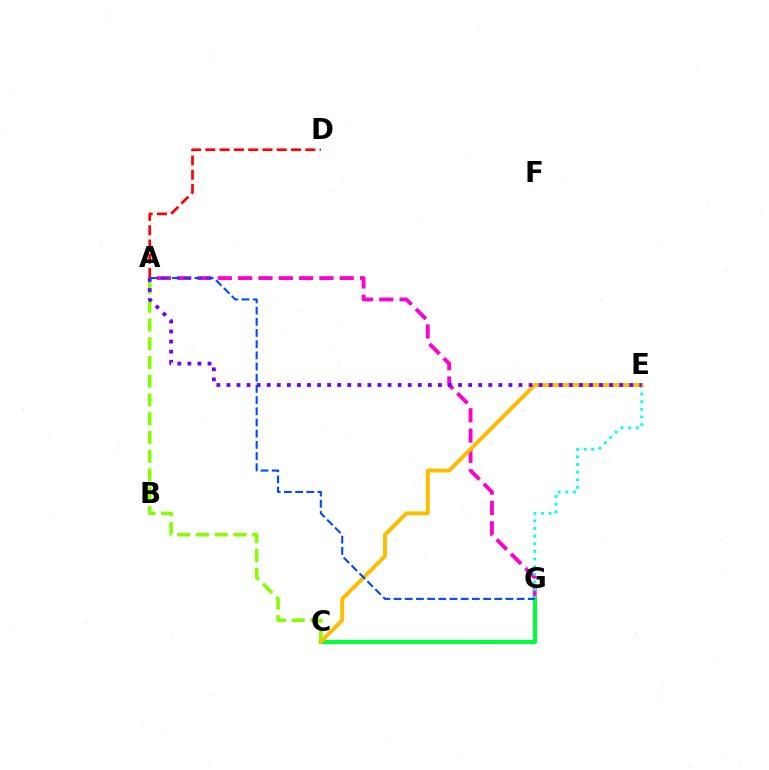{('A', 'G'): [{'color': '#ff00cf', 'line_style': 'dashed', 'thickness': 2.76}, {'color': '#004bff', 'line_style': 'dashed', 'thickness': 1.52}], ('A', 'C'): [{'color': '#84ff00', 'line_style': 'dashed', 'thickness': 2.55}], ('E', 'G'): [{'color': '#00fff6', 'line_style': 'dotted', 'thickness': 2.07}], ('A', 'D'): [{'color': '#ff0000', 'line_style': 'dashed', 'thickness': 1.94}], ('C', 'G'): [{'color': '#00ff39', 'line_style': 'solid', 'thickness': 2.97}], ('C', 'E'): [{'color': '#ffbd00', 'line_style': 'solid', 'thickness': 2.83}], ('A', 'E'): [{'color': '#7200ff', 'line_style': 'dotted', 'thickness': 2.74}]}